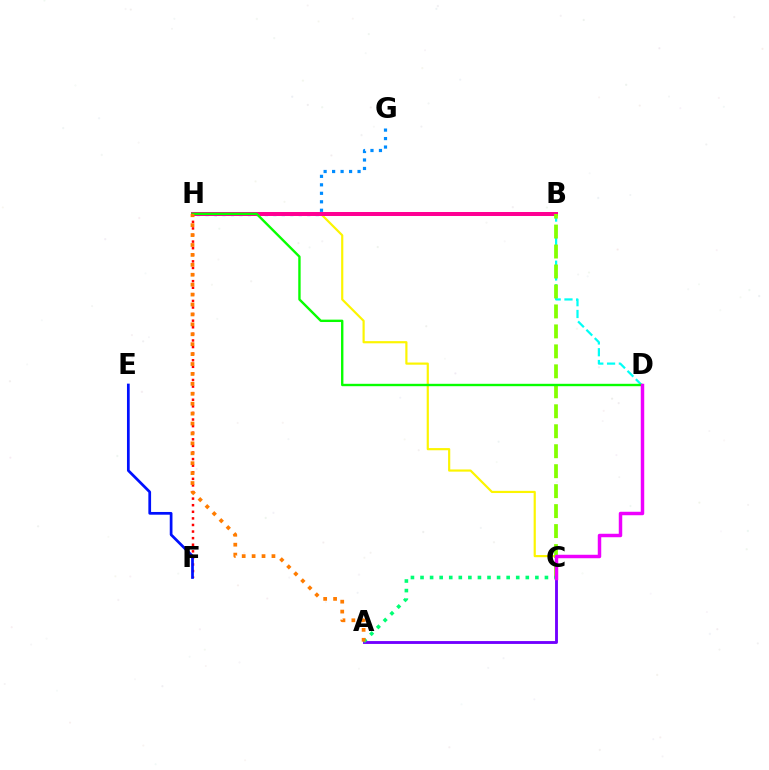{('G', 'H'): [{'color': '#008cff', 'line_style': 'dotted', 'thickness': 2.3}], ('C', 'H'): [{'color': '#fcf500', 'line_style': 'solid', 'thickness': 1.57}], ('B', 'D'): [{'color': '#00fff6', 'line_style': 'dashed', 'thickness': 1.6}], ('F', 'H'): [{'color': '#ff0000', 'line_style': 'dotted', 'thickness': 1.79}], ('A', 'C'): [{'color': '#7200ff', 'line_style': 'solid', 'thickness': 2.06}, {'color': '#00ff74', 'line_style': 'dotted', 'thickness': 2.6}], ('B', 'H'): [{'color': '#ff0094', 'line_style': 'solid', 'thickness': 2.87}], ('E', 'F'): [{'color': '#0010ff', 'line_style': 'solid', 'thickness': 1.96}], ('B', 'C'): [{'color': '#84ff00', 'line_style': 'dashed', 'thickness': 2.71}], ('D', 'H'): [{'color': '#08ff00', 'line_style': 'solid', 'thickness': 1.72}], ('A', 'H'): [{'color': '#ff7c00', 'line_style': 'dotted', 'thickness': 2.7}], ('C', 'D'): [{'color': '#ee00ff', 'line_style': 'solid', 'thickness': 2.5}]}